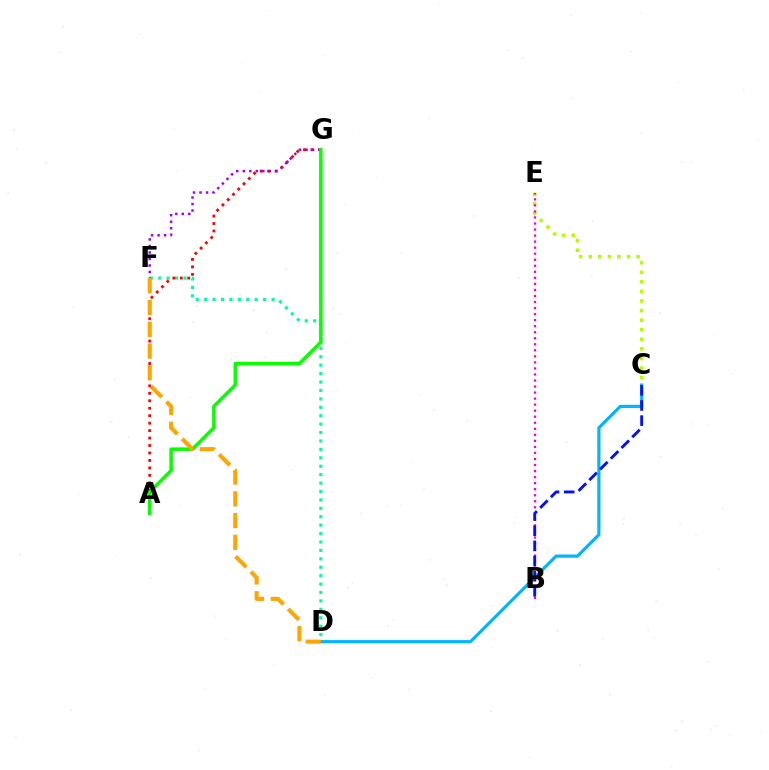{('C', 'E'): [{'color': '#b3ff00', 'line_style': 'dotted', 'thickness': 2.6}], ('B', 'E'): [{'color': '#ff00bd', 'line_style': 'dotted', 'thickness': 1.64}], ('D', 'F'): [{'color': '#00ff9d', 'line_style': 'dotted', 'thickness': 2.29}, {'color': '#ffa500', 'line_style': 'dashed', 'thickness': 2.95}], ('C', 'D'): [{'color': '#00b5ff', 'line_style': 'solid', 'thickness': 2.28}], ('A', 'G'): [{'color': '#ff0000', 'line_style': 'dotted', 'thickness': 2.03}, {'color': '#08ff00', 'line_style': 'solid', 'thickness': 2.54}], ('F', 'G'): [{'color': '#9b00ff', 'line_style': 'dotted', 'thickness': 1.77}], ('B', 'C'): [{'color': '#0010ff', 'line_style': 'dashed', 'thickness': 2.06}]}